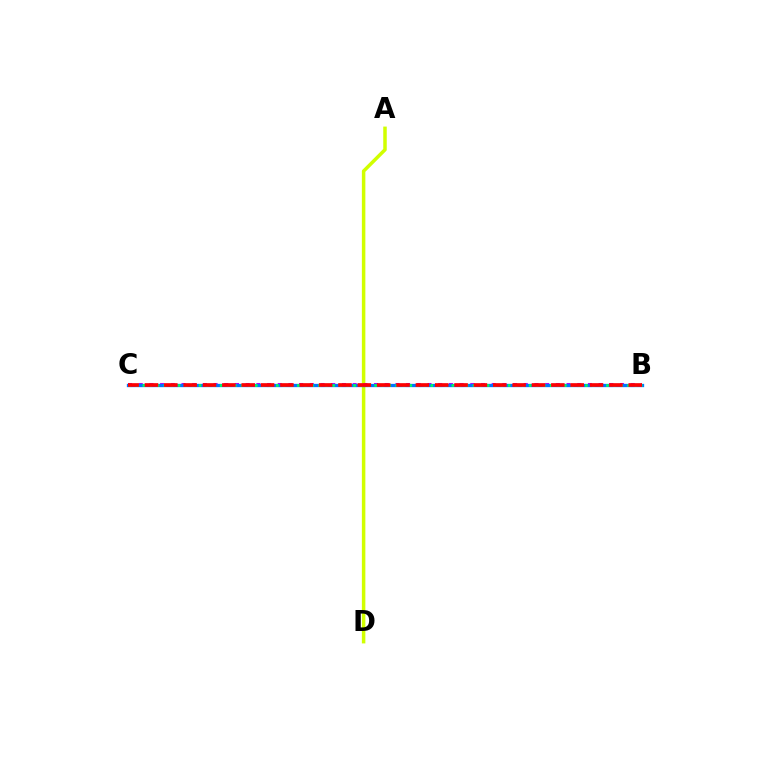{('A', 'D'): [{'color': '#d1ff00', 'line_style': 'solid', 'thickness': 2.52}], ('B', 'C'): [{'color': '#b900ff', 'line_style': 'dotted', 'thickness': 2.91}, {'color': '#0074ff', 'line_style': 'solid', 'thickness': 2.37}, {'color': '#00ff5c', 'line_style': 'dotted', 'thickness': 1.91}, {'color': '#ff0000', 'line_style': 'dashed', 'thickness': 2.63}]}